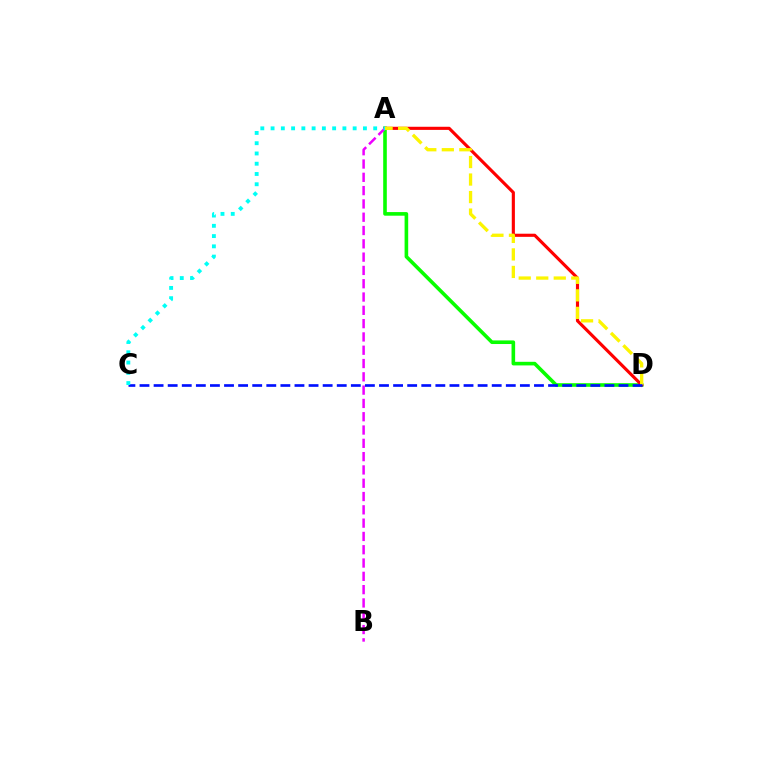{('A', 'D'): [{'color': '#08ff00', 'line_style': 'solid', 'thickness': 2.6}, {'color': '#ff0000', 'line_style': 'solid', 'thickness': 2.25}, {'color': '#fcf500', 'line_style': 'dashed', 'thickness': 2.38}], ('A', 'B'): [{'color': '#ee00ff', 'line_style': 'dashed', 'thickness': 1.81}], ('C', 'D'): [{'color': '#0010ff', 'line_style': 'dashed', 'thickness': 1.91}], ('A', 'C'): [{'color': '#00fff6', 'line_style': 'dotted', 'thickness': 2.79}]}